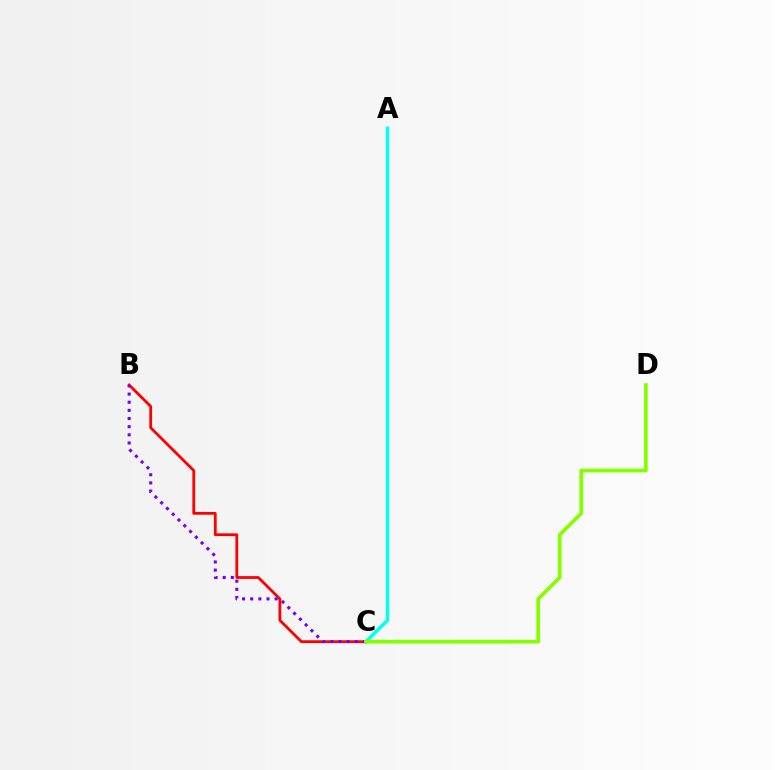{('A', 'C'): [{'color': '#00fff6', 'line_style': 'solid', 'thickness': 2.52}], ('B', 'C'): [{'color': '#ff0000', 'line_style': 'solid', 'thickness': 2.01}, {'color': '#7200ff', 'line_style': 'dotted', 'thickness': 2.21}], ('C', 'D'): [{'color': '#84ff00', 'line_style': 'solid', 'thickness': 2.67}]}